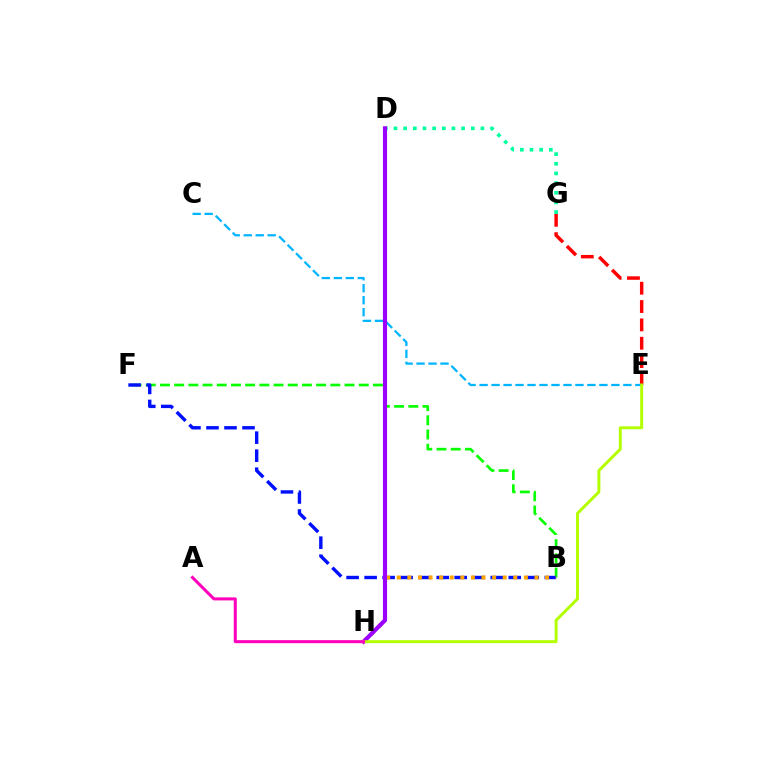{('E', 'G'): [{'color': '#ff0000', 'line_style': 'dashed', 'thickness': 2.49}], ('D', 'G'): [{'color': '#00ff9d', 'line_style': 'dotted', 'thickness': 2.62}], ('B', 'F'): [{'color': '#08ff00', 'line_style': 'dashed', 'thickness': 1.93}, {'color': '#0010ff', 'line_style': 'dashed', 'thickness': 2.45}], ('C', 'E'): [{'color': '#00b5ff', 'line_style': 'dashed', 'thickness': 1.63}], ('B', 'H'): [{'color': '#ffa500', 'line_style': 'dotted', 'thickness': 2.88}], ('D', 'H'): [{'color': '#9b00ff', 'line_style': 'solid', 'thickness': 2.98}], ('E', 'H'): [{'color': '#b3ff00', 'line_style': 'solid', 'thickness': 2.14}], ('A', 'H'): [{'color': '#ff00bd', 'line_style': 'solid', 'thickness': 2.18}]}